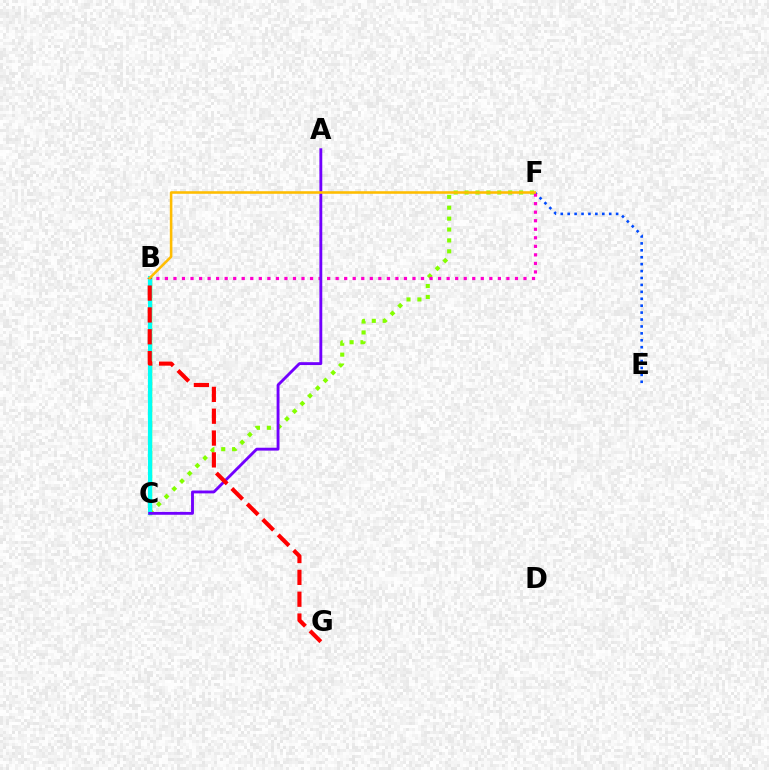{('E', 'F'): [{'color': '#004bff', 'line_style': 'dotted', 'thickness': 1.88}], ('B', 'C'): [{'color': '#00ff39', 'line_style': 'solid', 'thickness': 2.45}, {'color': '#00fff6', 'line_style': 'solid', 'thickness': 2.96}], ('C', 'F'): [{'color': '#84ff00', 'line_style': 'dotted', 'thickness': 2.96}], ('B', 'F'): [{'color': '#ff00cf', 'line_style': 'dotted', 'thickness': 2.32}, {'color': '#ffbd00', 'line_style': 'solid', 'thickness': 1.85}], ('A', 'C'): [{'color': '#7200ff', 'line_style': 'solid', 'thickness': 2.06}], ('B', 'G'): [{'color': '#ff0000', 'line_style': 'dashed', 'thickness': 2.97}]}